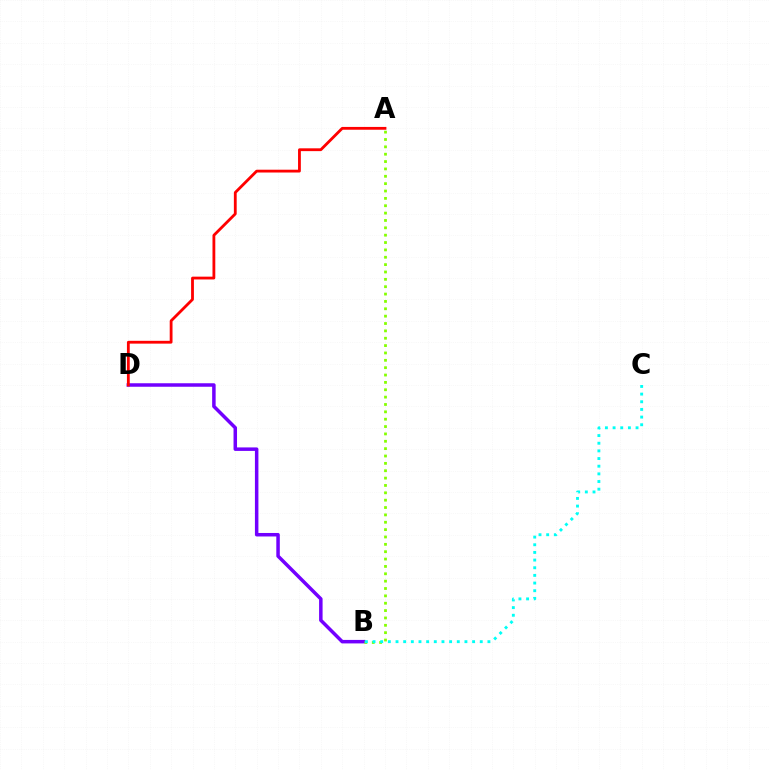{('B', 'D'): [{'color': '#7200ff', 'line_style': 'solid', 'thickness': 2.52}], ('A', 'D'): [{'color': '#ff0000', 'line_style': 'solid', 'thickness': 2.02}], ('A', 'B'): [{'color': '#84ff00', 'line_style': 'dotted', 'thickness': 2.0}], ('B', 'C'): [{'color': '#00fff6', 'line_style': 'dotted', 'thickness': 2.08}]}